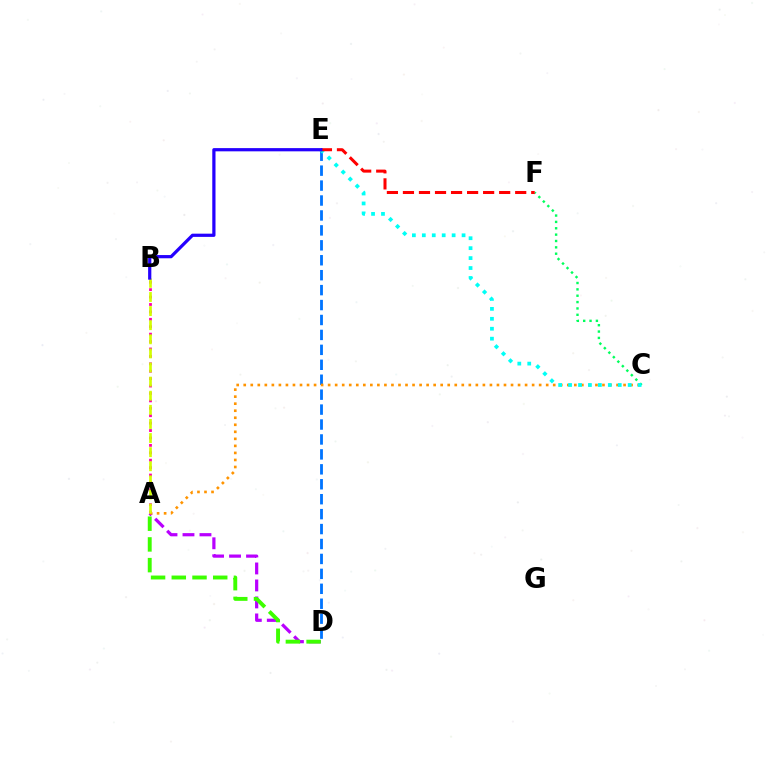{('A', 'B'): [{'color': '#ff00ac', 'line_style': 'dotted', 'thickness': 2.01}, {'color': '#d1ff00', 'line_style': 'dashed', 'thickness': 1.92}], ('D', 'E'): [{'color': '#0074ff', 'line_style': 'dashed', 'thickness': 2.03}], ('A', 'D'): [{'color': '#b900ff', 'line_style': 'dashed', 'thickness': 2.31}, {'color': '#3dff00', 'line_style': 'dashed', 'thickness': 2.81}], ('A', 'C'): [{'color': '#ff9400', 'line_style': 'dotted', 'thickness': 1.91}], ('C', 'F'): [{'color': '#00ff5c', 'line_style': 'dotted', 'thickness': 1.73}], ('C', 'E'): [{'color': '#00fff6', 'line_style': 'dotted', 'thickness': 2.7}], ('E', 'F'): [{'color': '#ff0000', 'line_style': 'dashed', 'thickness': 2.18}], ('B', 'E'): [{'color': '#2500ff', 'line_style': 'solid', 'thickness': 2.32}]}